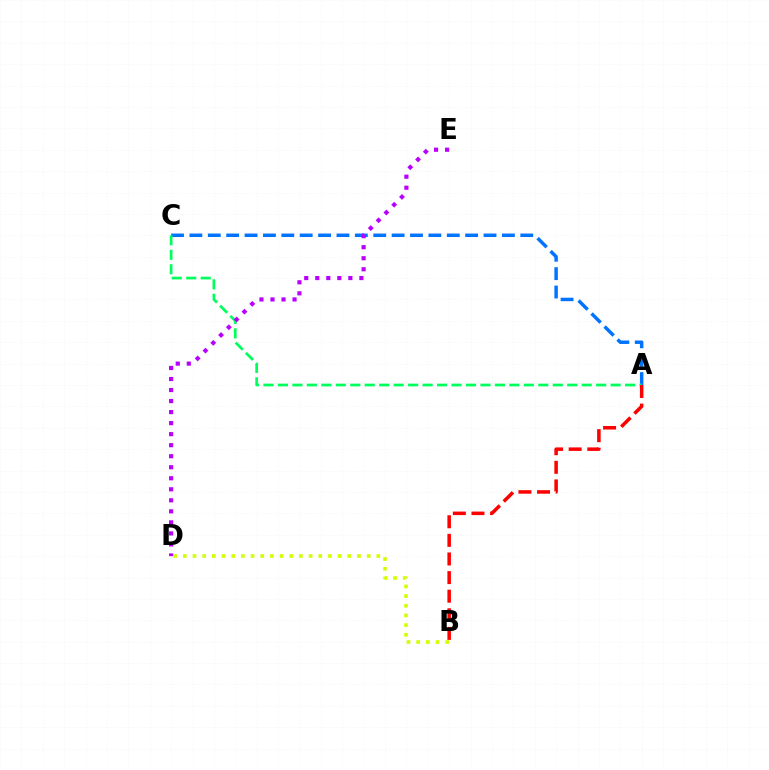{('A', 'C'): [{'color': '#0074ff', 'line_style': 'dashed', 'thickness': 2.5}, {'color': '#00ff5c', 'line_style': 'dashed', 'thickness': 1.97}], ('A', 'B'): [{'color': '#ff0000', 'line_style': 'dashed', 'thickness': 2.53}], ('B', 'D'): [{'color': '#d1ff00', 'line_style': 'dotted', 'thickness': 2.63}], ('D', 'E'): [{'color': '#b900ff', 'line_style': 'dotted', 'thickness': 3.0}]}